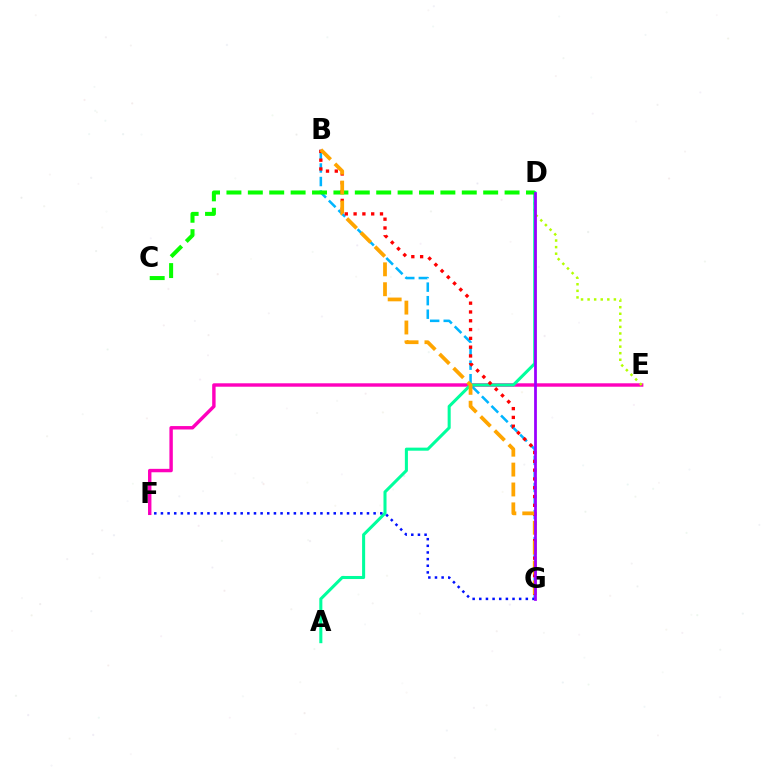{('E', 'F'): [{'color': '#ff00bd', 'line_style': 'solid', 'thickness': 2.46}], ('D', 'E'): [{'color': '#b3ff00', 'line_style': 'dotted', 'thickness': 1.79}], ('A', 'D'): [{'color': '#00ff9d', 'line_style': 'solid', 'thickness': 2.2}], ('B', 'G'): [{'color': '#00b5ff', 'line_style': 'dashed', 'thickness': 1.84}, {'color': '#ff0000', 'line_style': 'dotted', 'thickness': 2.39}, {'color': '#ffa500', 'line_style': 'dashed', 'thickness': 2.7}], ('C', 'D'): [{'color': '#08ff00', 'line_style': 'dashed', 'thickness': 2.91}], ('F', 'G'): [{'color': '#0010ff', 'line_style': 'dotted', 'thickness': 1.81}], ('D', 'G'): [{'color': '#9b00ff', 'line_style': 'solid', 'thickness': 1.99}]}